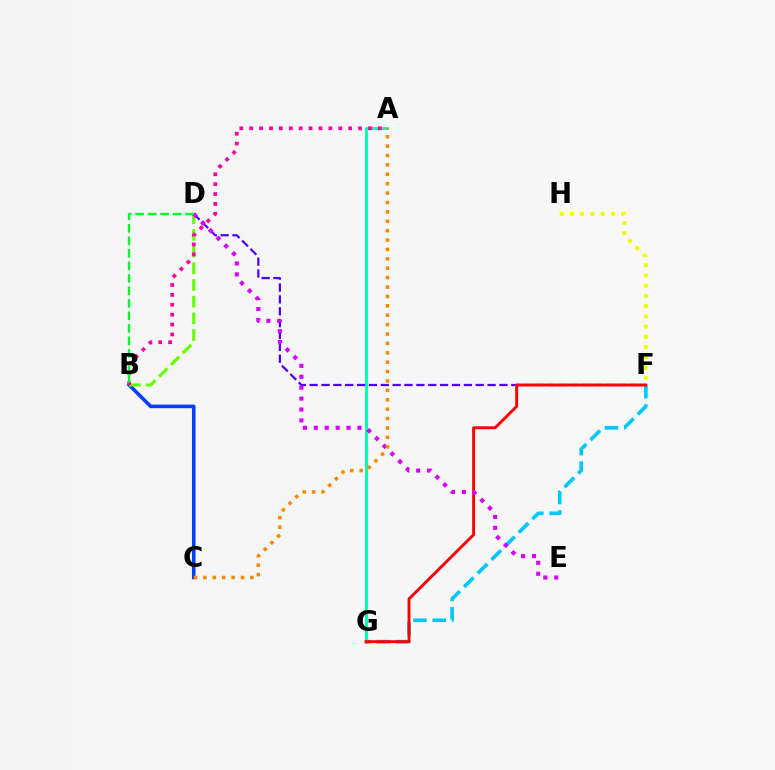{('A', 'G'): [{'color': '#00ffaf', 'line_style': 'solid', 'thickness': 2.08}], ('B', 'C'): [{'color': '#003fff', 'line_style': 'solid', 'thickness': 2.58}], ('D', 'F'): [{'color': '#4f00ff', 'line_style': 'dashed', 'thickness': 1.61}], ('F', 'G'): [{'color': '#00c7ff', 'line_style': 'dashed', 'thickness': 2.62}, {'color': '#ff0000', 'line_style': 'solid', 'thickness': 2.1}], ('F', 'H'): [{'color': '#eeff00', 'line_style': 'dotted', 'thickness': 2.78}], ('B', 'D'): [{'color': '#66ff00', 'line_style': 'dashed', 'thickness': 2.27}, {'color': '#00ff27', 'line_style': 'dashed', 'thickness': 1.7}], ('A', 'B'): [{'color': '#ff00a0', 'line_style': 'dotted', 'thickness': 2.69}], ('D', 'E'): [{'color': '#d600ff', 'line_style': 'dotted', 'thickness': 2.96}], ('A', 'C'): [{'color': '#ff8800', 'line_style': 'dotted', 'thickness': 2.55}]}